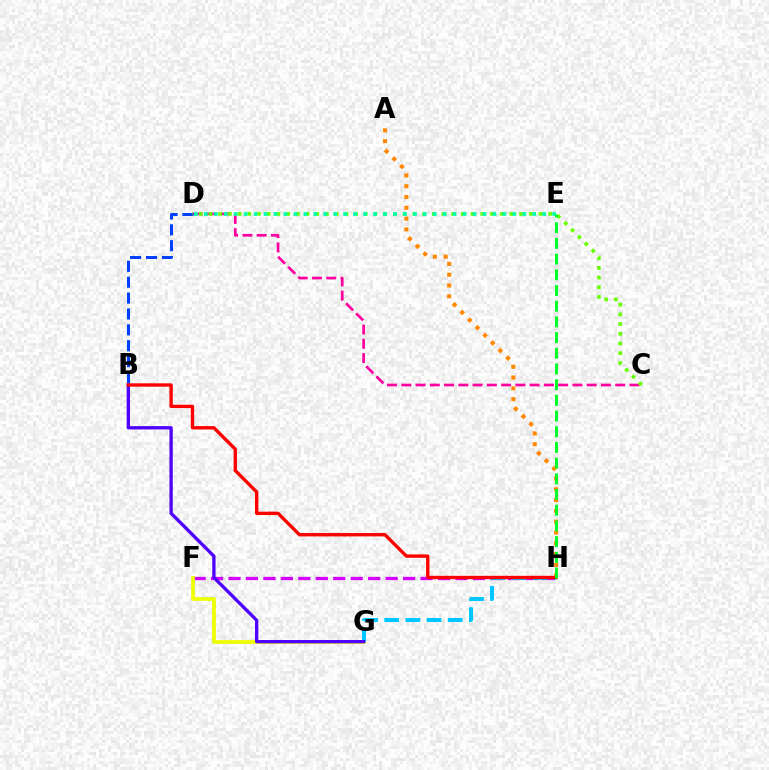{('A', 'H'): [{'color': '#ff8800', 'line_style': 'dotted', 'thickness': 2.93}], ('C', 'D'): [{'color': '#ff00a0', 'line_style': 'dashed', 'thickness': 1.94}, {'color': '#66ff00', 'line_style': 'dotted', 'thickness': 2.64}], ('B', 'D'): [{'color': '#003fff', 'line_style': 'dashed', 'thickness': 2.16}], ('F', 'H'): [{'color': '#d600ff', 'line_style': 'dashed', 'thickness': 2.37}], ('F', 'G'): [{'color': '#eeff00', 'line_style': 'solid', 'thickness': 2.68}], ('G', 'H'): [{'color': '#00c7ff', 'line_style': 'dashed', 'thickness': 2.87}], ('D', 'E'): [{'color': '#00ffaf', 'line_style': 'dotted', 'thickness': 2.7}], ('B', 'G'): [{'color': '#4f00ff', 'line_style': 'solid', 'thickness': 2.39}], ('B', 'H'): [{'color': '#ff0000', 'line_style': 'solid', 'thickness': 2.43}], ('E', 'H'): [{'color': '#00ff27', 'line_style': 'dashed', 'thickness': 2.13}]}